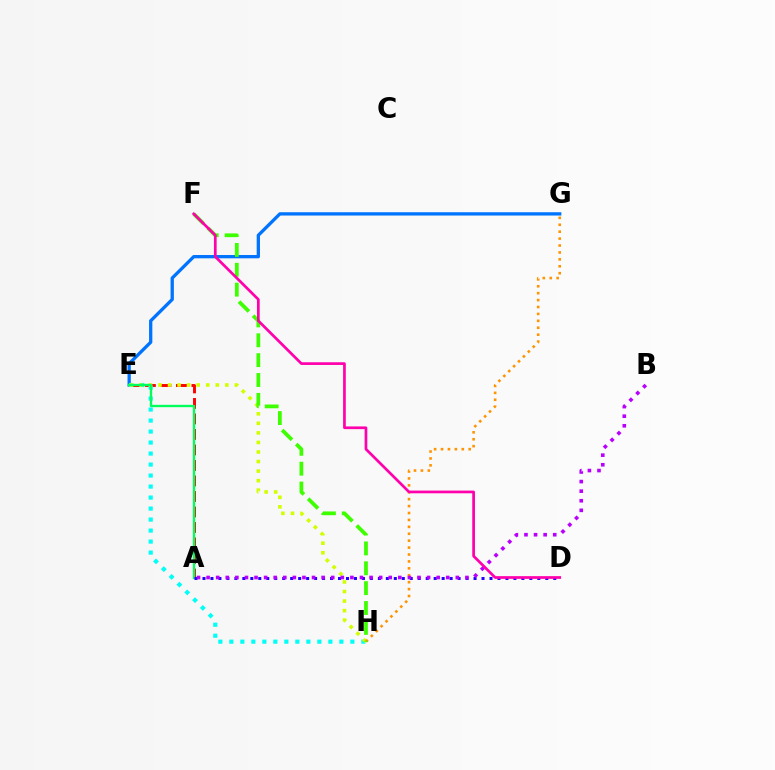{('E', 'G'): [{'color': '#0074ff', 'line_style': 'solid', 'thickness': 2.37}], ('A', 'E'): [{'color': '#ff0000', 'line_style': 'dashed', 'thickness': 2.11}, {'color': '#00ff5c', 'line_style': 'solid', 'thickness': 1.69}], ('E', 'H'): [{'color': '#00fff6', 'line_style': 'dotted', 'thickness': 2.99}, {'color': '#d1ff00', 'line_style': 'dotted', 'thickness': 2.59}], ('A', 'D'): [{'color': '#2500ff', 'line_style': 'dotted', 'thickness': 2.17}], ('G', 'H'): [{'color': '#ff9400', 'line_style': 'dotted', 'thickness': 1.88}], ('A', 'B'): [{'color': '#b900ff', 'line_style': 'dotted', 'thickness': 2.6}], ('F', 'H'): [{'color': '#3dff00', 'line_style': 'dashed', 'thickness': 2.7}], ('D', 'F'): [{'color': '#ff00ac', 'line_style': 'solid', 'thickness': 1.95}]}